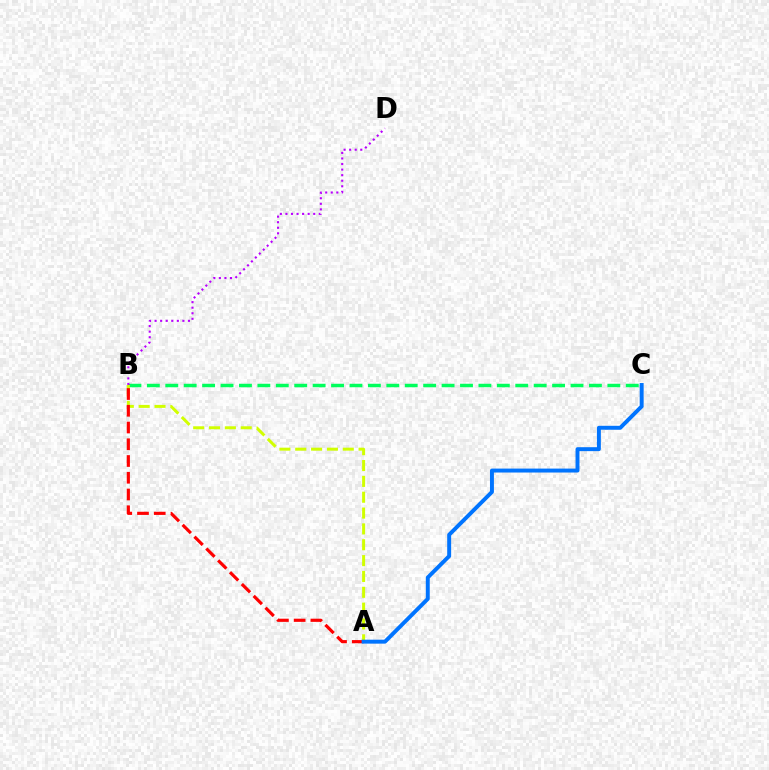{('B', 'C'): [{'color': '#00ff5c', 'line_style': 'dashed', 'thickness': 2.5}], ('A', 'B'): [{'color': '#d1ff00', 'line_style': 'dashed', 'thickness': 2.15}, {'color': '#ff0000', 'line_style': 'dashed', 'thickness': 2.27}], ('A', 'C'): [{'color': '#0074ff', 'line_style': 'solid', 'thickness': 2.84}], ('B', 'D'): [{'color': '#b900ff', 'line_style': 'dotted', 'thickness': 1.51}]}